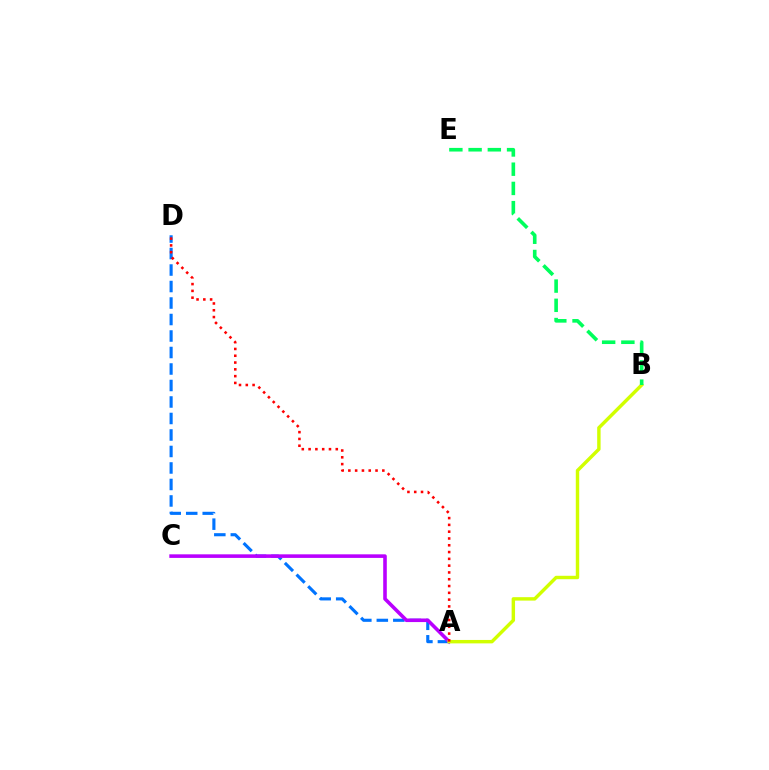{('A', 'D'): [{'color': '#0074ff', 'line_style': 'dashed', 'thickness': 2.24}, {'color': '#ff0000', 'line_style': 'dotted', 'thickness': 1.85}], ('A', 'C'): [{'color': '#b900ff', 'line_style': 'solid', 'thickness': 2.58}], ('A', 'B'): [{'color': '#d1ff00', 'line_style': 'solid', 'thickness': 2.47}], ('B', 'E'): [{'color': '#00ff5c', 'line_style': 'dashed', 'thickness': 2.61}]}